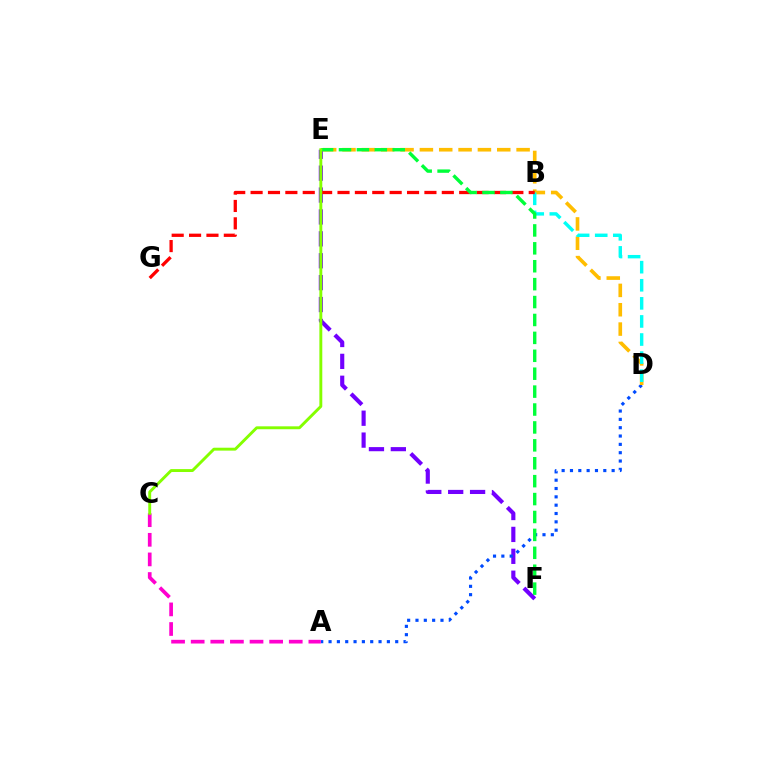{('E', 'F'): [{'color': '#7200ff', 'line_style': 'dashed', 'thickness': 2.97}, {'color': '#00ff39', 'line_style': 'dashed', 'thickness': 2.43}], ('A', 'D'): [{'color': '#004bff', 'line_style': 'dotted', 'thickness': 2.26}], ('D', 'E'): [{'color': '#ffbd00', 'line_style': 'dashed', 'thickness': 2.63}], ('B', 'D'): [{'color': '#00fff6', 'line_style': 'dashed', 'thickness': 2.46}], ('B', 'G'): [{'color': '#ff0000', 'line_style': 'dashed', 'thickness': 2.36}], ('A', 'C'): [{'color': '#ff00cf', 'line_style': 'dashed', 'thickness': 2.66}], ('C', 'E'): [{'color': '#84ff00', 'line_style': 'solid', 'thickness': 2.09}]}